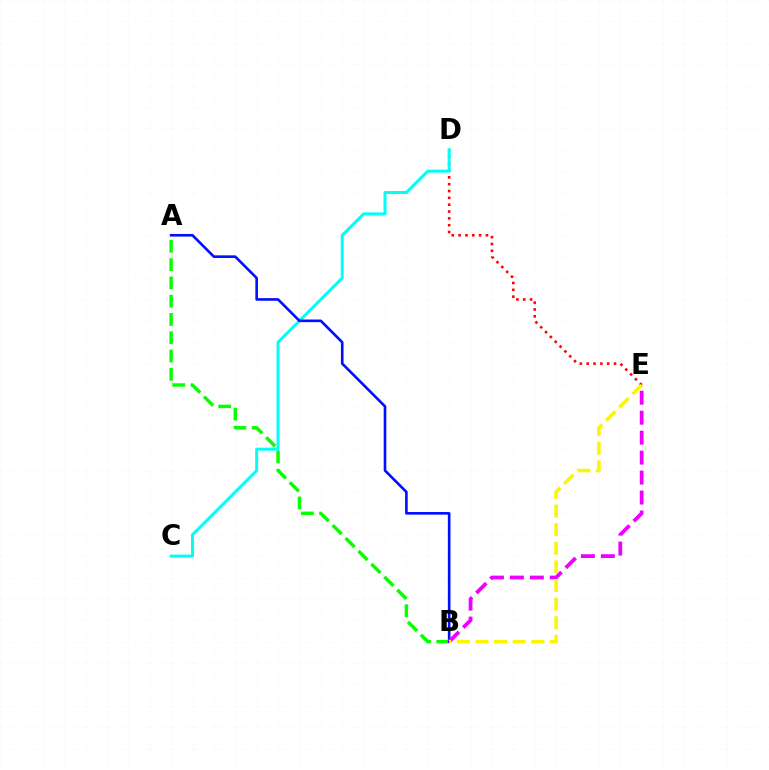{('D', 'E'): [{'color': '#ff0000', 'line_style': 'dotted', 'thickness': 1.86}], ('A', 'B'): [{'color': '#08ff00', 'line_style': 'dashed', 'thickness': 2.48}, {'color': '#0010ff', 'line_style': 'solid', 'thickness': 1.89}], ('C', 'D'): [{'color': '#00fff6', 'line_style': 'solid', 'thickness': 2.15}], ('B', 'E'): [{'color': '#ee00ff', 'line_style': 'dashed', 'thickness': 2.71}, {'color': '#fcf500', 'line_style': 'dashed', 'thickness': 2.53}]}